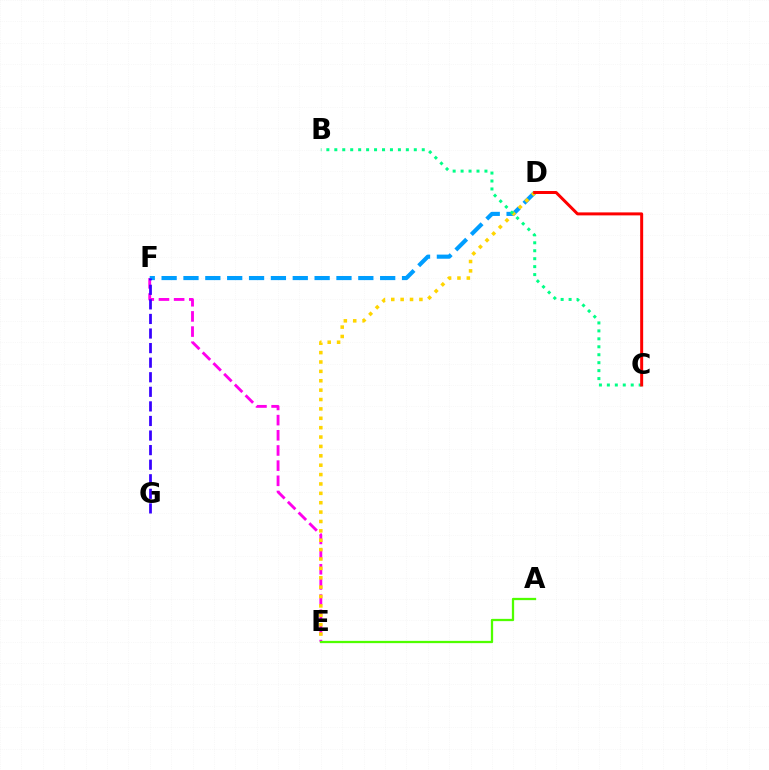{('E', 'F'): [{'color': '#ff00ed', 'line_style': 'dashed', 'thickness': 2.06}], ('D', 'F'): [{'color': '#009eff', 'line_style': 'dashed', 'thickness': 2.97}], ('D', 'E'): [{'color': '#ffd500', 'line_style': 'dotted', 'thickness': 2.55}], ('F', 'G'): [{'color': '#3700ff', 'line_style': 'dashed', 'thickness': 1.98}], ('B', 'C'): [{'color': '#00ff86', 'line_style': 'dotted', 'thickness': 2.16}], ('A', 'E'): [{'color': '#4fff00', 'line_style': 'solid', 'thickness': 1.64}], ('C', 'D'): [{'color': '#ff0000', 'line_style': 'solid', 'thickness': 2.15}]}